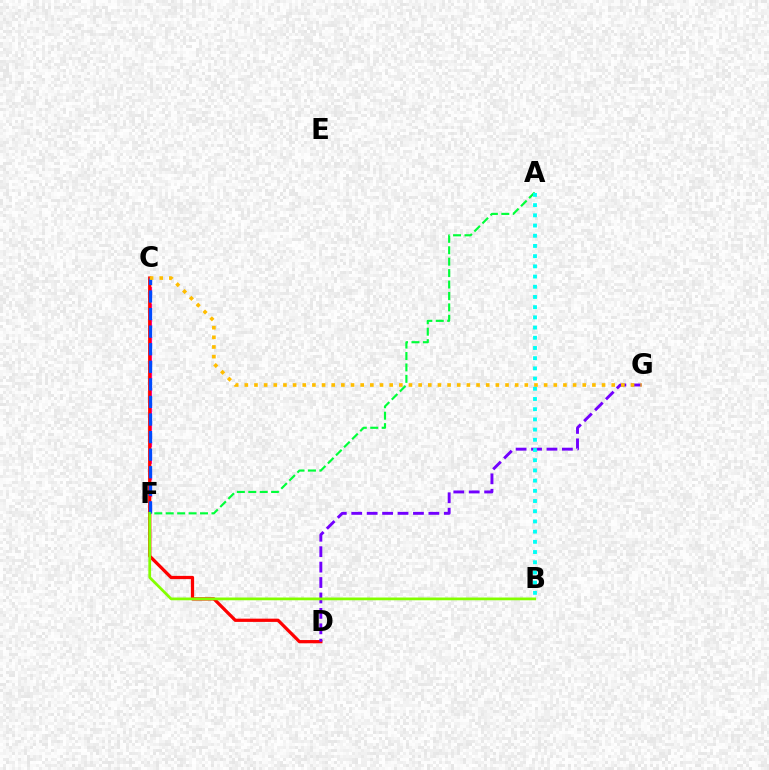{('C', 'F'): [{'color': '#ff00cf', 'line_style': 'dashed', 'thickness': 2.25}, {'color': '#004bff', 'line_style': 'dashed', 'thickness': 2.39}], ('C', 'D'): [{'color': '#ff0000', 'line_style': 'solid', 'thickness': 2.34}], ('D', 'G'): [{'color': '#7200ff', 'line_style': 'dashed', 'thickness': 2.1}], ('B', 'F'): [{'color': '#84ff00', 'line_style': 'solid', 'thickness': 1.97}], ('C', 'G'): [{'color': '#ffbd00', 'line_style': 'dotted', 'thickness': 2.62}], ('A', 'F'): [{'color': '#00ff39', 'line_style': 'dashed', 'thickness': 1.55}], ('A', 'B'): [{'color': '#00fff6', 'line_style': 'dotted', 'thickness': 2.77}]}